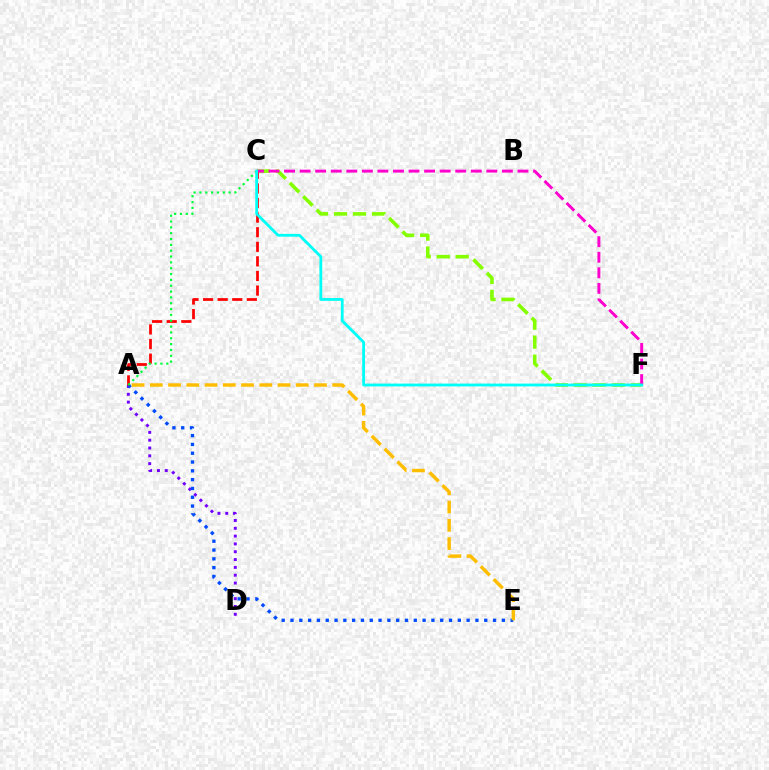{('C', 'F'): [{'color': '#84ff00', 'line_style': 'dashed', 'thickness': 2.58}, {'color': '#ff00cf', 'line_style': 'dashed', 'thickness': 2.11}, {'color': '#00fff6', 'line_style': 'solid', 'thickness': 2.03}], ('A', 'D'): [{'color': '#7200ff', 'line_style': 'dotted', 'thickness': 2.12}], ('A', 'E'): [{'color': '#004bff', 'line_style': 'dotted', 'thickness': 2.39}, {'color': '#ffbd00', 'line_style': 'dashed', 'thickness': 2.48}], ('A', 'C'): [{'color': '#ff0000', 'line_style': 'dashed', 'thickness': 1.98}, {'color': '#00ff39', 'line_style': 'dotted', 'thickness': 1.59}]}